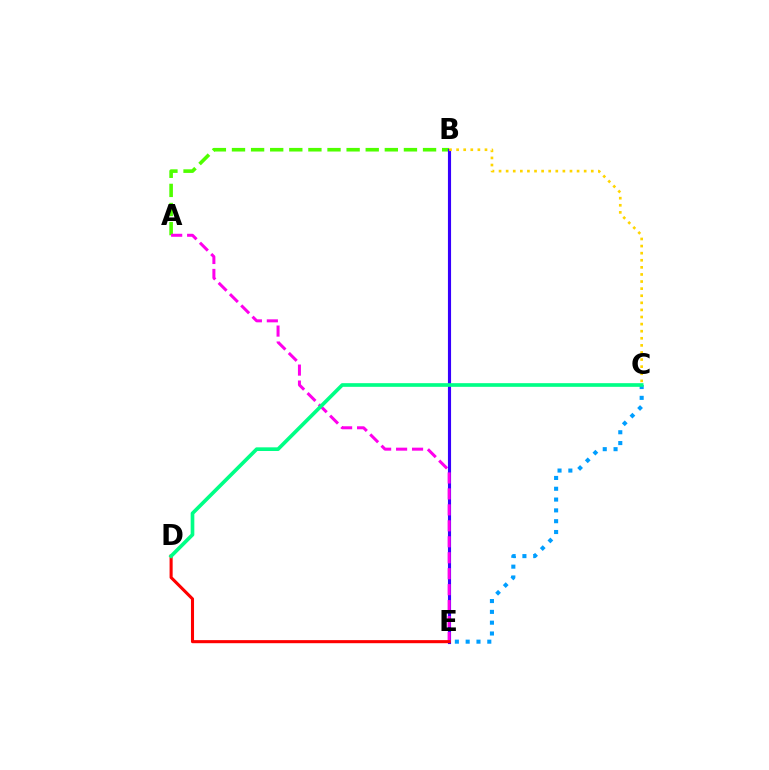{('A', 'B'): [{'color': '#4fff00', 'line_style': 'dashed', 'thickness': 2.6}], ('B', 'E'): [{'color': '#3700ff', 'line_style': 'solid', 'thickness': 2.25}], ('B', 'C'): [{'color': '#ffd500', 'line_style': 'dotted', 'thickness': 1.93}], ('A', 'E'): [{'color': '#ff00ed', 'line_style': 'dashed', 'thickness': 2.17}], ('D', 'E'): [{'color': '#ff0000', 'line_style': 'solid', 'thickness': 2.21}], ('C', 'E'): [{'color': '#009eff', 'line_style': 'dotted', 'thickness': 2.94}], ('C', 'D'): [{'color': '#00ff86', 'line_style': 'solid', 'thickness': 2.64}]}